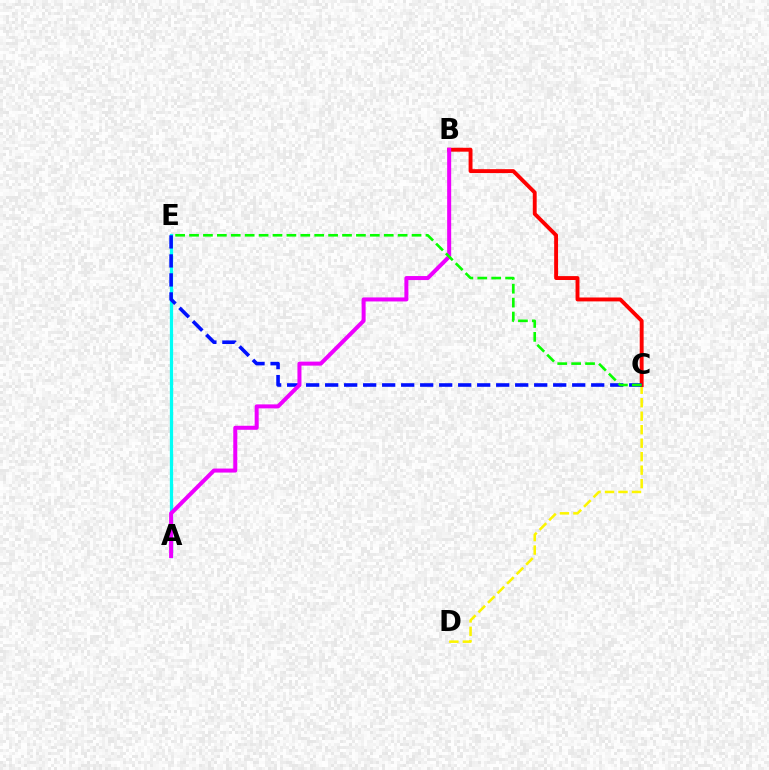{('C', 'D'): [{'color': '#fcf500', 'line_style': 'dashed', 'thickness': 1.83}], ('B', 'C'): [{'color': '#ff0000', 'line_style': 'solid', 'thickness': 2.81}], ('A', 'E'): [{'color': '#00fff6', 'line_style': 'solid', 'thickness': 2.35}], ('C', 'E'): [{'color': '#0010ff', 'line_style': 'dashed', 'thickness': 2.58}, {'color': '#08ff00', 'line_style': 'dashed', 'thickness': 1.89}], ('A', 'B'): [{'color': '#ee00ff', 'line_style': 'solid', 'thickness': 2.89}]}